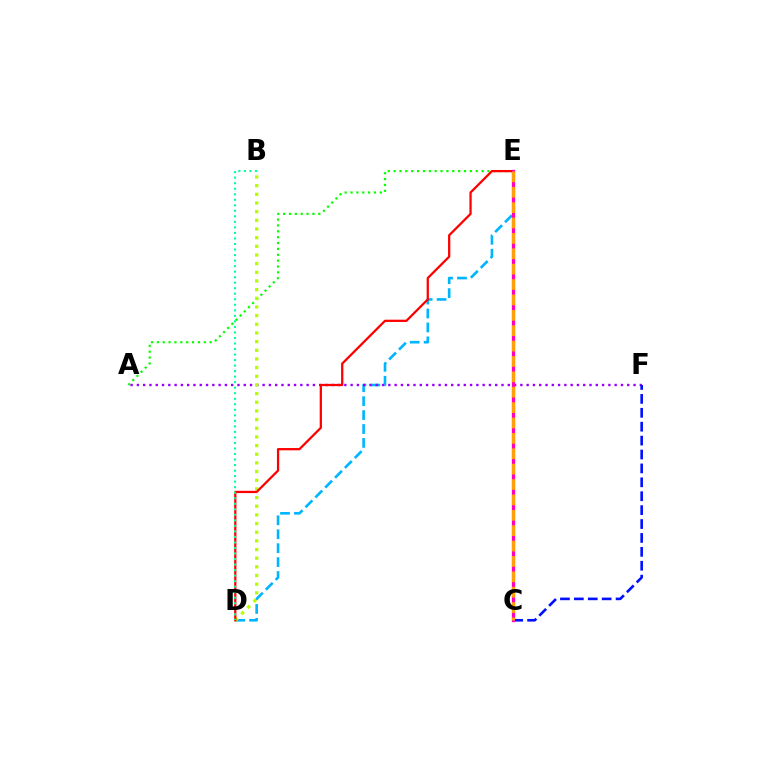{('D', 'E'): [{'color': '#00b5ff', 'line_style': 'dashed', 'thickness': 1.89}, {'color': '#ff0000', 'line_style': 'solid', 'thickness': 1.63}], ('A', 'E'): [{'color': '#08ff00', 'line_style': 'dotted', 'thickness': 1.59}], ('A', 'F'): [{'color': '#9b00ff', 'line_style': 'dotted', 'thickness': 1.71}], ('C', 'F'): [{'color': '#0010ff', 'line_style': 'dashed', 'thickness': 1.89}], ('B', 'D'): [{'color': '#b3ff00', 'line_style': 'dotted', 'thickness': 2.35}, {'color': '#00ff9d', 'line_style': 'dotted', 'thickness': 1.5}], ('C', 'E'): [{'color': '#ff00bd', 'line_style': 'solid', 'thickness': 2.36}, {'color': '#ffa500', 'line_style': 'dashed', 'thickness': 2.09}]}